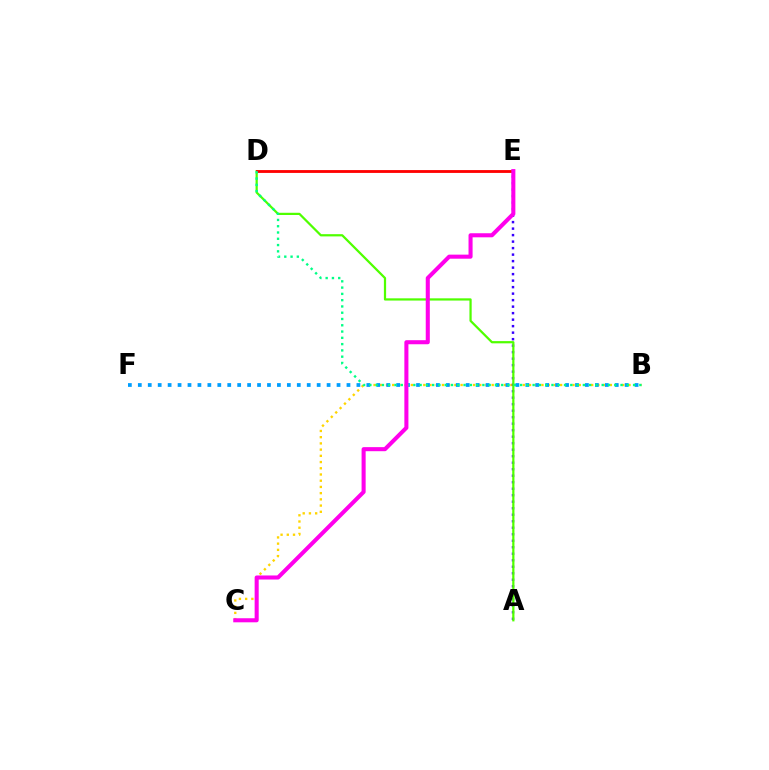{('B', 'C'): [{'color': '#ffd500', 'line_style': 'dotted', 'thickness': 1.69}], ('B', 'F'): [{'color': '#009eff', 'line_style': 'dotted', 'thickness': 2.7}], ('A', 'E'): [{'color': '#3700ff', 'line_style': 'dotted', 'thickness': 1.77}], ('A', 'D'): [{'color': '#4fff00', 'line_style': 'solid', 'thickness': 1.61}], ('D', 'E'): [{'color': '#ff0000', 'line_style': 'solid', 'thickness': 2.04}], ('B', 'D'): [{'color': '#00ff86', 'line_style': 'dotted', 'thickness': 1.71}], ('C', 'E'): [{'color': '#ff00ed', 'line_style': 'solid', 'thickness': 2.92}]}